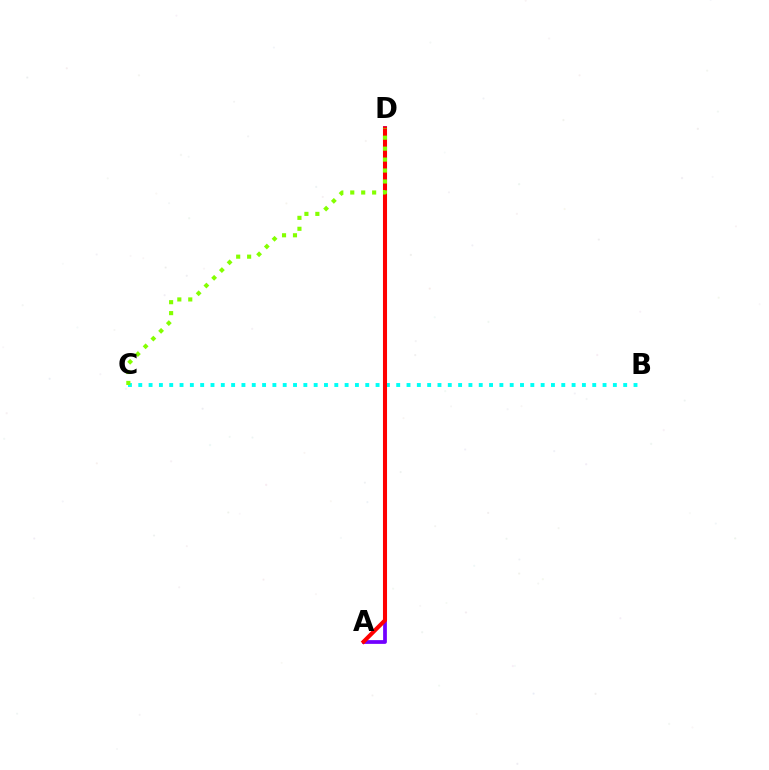{('A', 'D'): [{'color': '#7200ff', 'line_style': 'solid', 'thickness': 2.7}, {'color': '#ff0000', 'line_style': 'solid', 'thickness': 2.93}], ('B', 'C'): [{'color': '#00fff6', 'line_style': 'dotted', 'thickness': 2.8}], ('C', 'D'): [{'color': '#84ff00', 'line_style': 'dotted', 'thickness': 2.97}]}